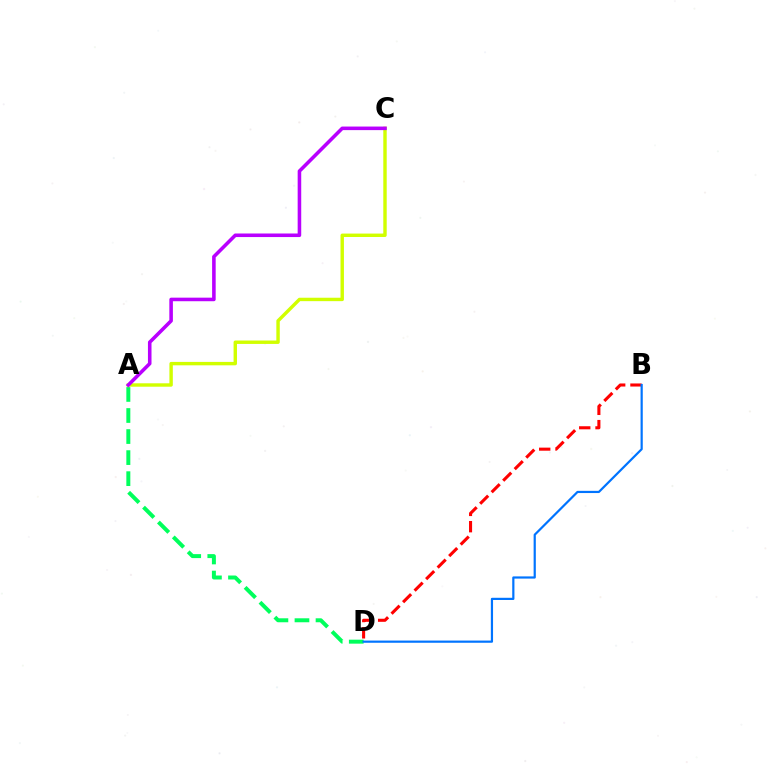{('B', 'D'): [{'color': '#ff0000', 'line_style': 'dashed', 'thickness': 2.21}, {'color': '#0074ff', 'line_style': 'solid', 'thickness': 1.58}], ('A', 'C'): [{'color': '#d1ff00', 'line_style': 'solid', 'thickness': 2.46}, {'color': '#b900ff', 'line_style': 'solid', 'thickness': 2.57}], ('A', 'D'): [{'color': '#00ff5c', 'line_style': 'dashed', 'thickness': 2.86}]}